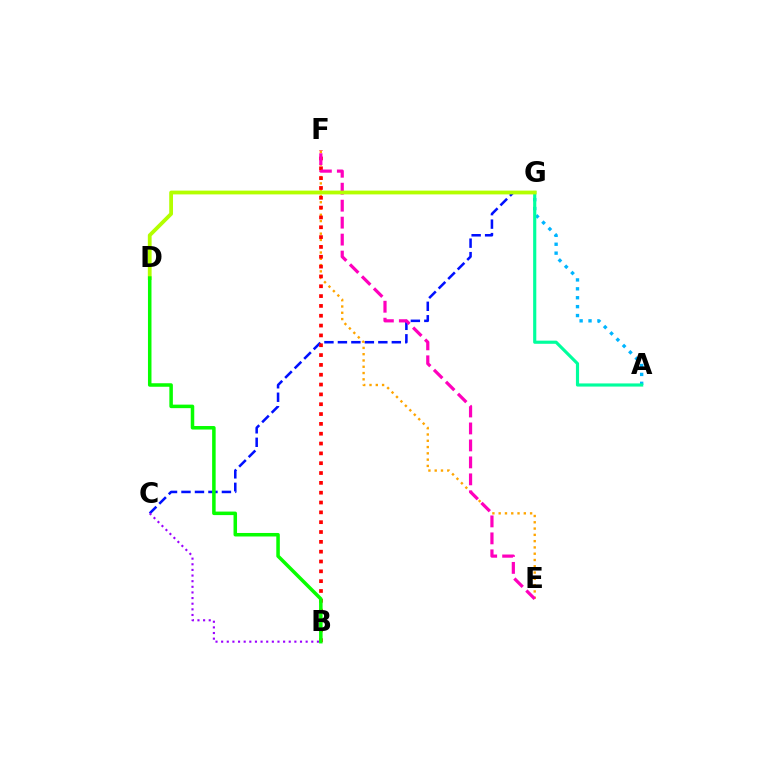{('C', 'G'): [{'color': '#0010ff', 'line_style': 'dashed', 'thickness': 1.83}], ('A', 'G'): [{'color': '#00b5ff', 'line_style': 'dotted', 'thickness': 2.42}, {'color': '#00ff9d', 'line_style': 'solid', 'thickness': 2.27}], ('B', 'C'): [{'color': '#9b00ff', 'line_style': 'dotted', 'thickness': 1.53}], ('E', 'F'): [{'color': '#ffa500', 'line_style': 'dotted', 'thickness': 1.71}, {'color': '#ff00bd', 'line_style': 'dashed', 'thickness': 2.31}], ('B', 'F'): [{'color': '#ff0000', 'line_style': 'dotted', 'thickness': 2.67}], ('D', 'G'): [{'color': '#b3ff00', 'line_style': 'solid', 'thickness': 2.73}], ('B', 'D'): [{'color': '#08ff00', 'line_style': 'solid', 'thickness': 2.53}]}